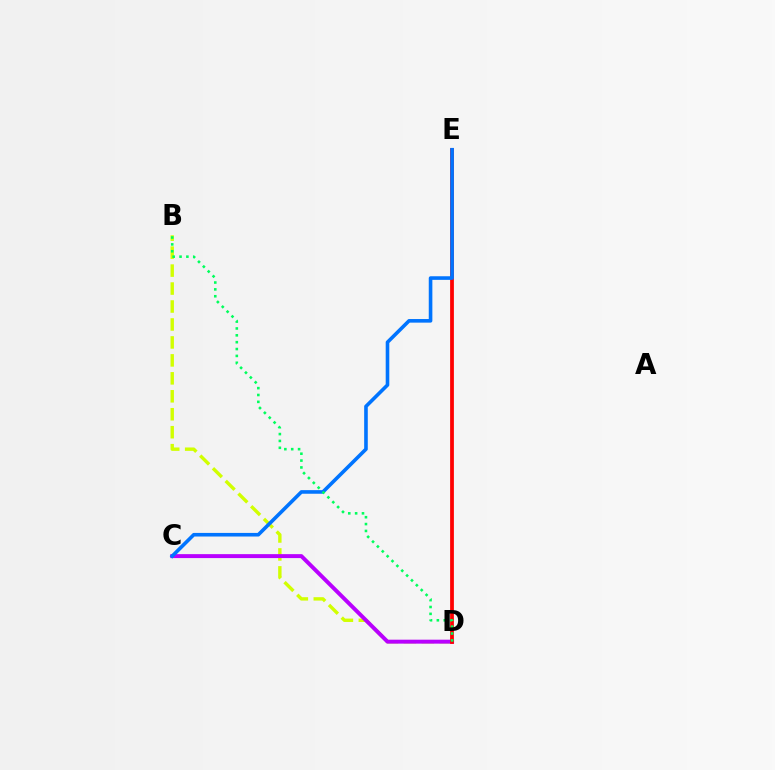{('B', 'D'): [{'color': '#d1ff00', 'line_style': 'dashed', 'thickness': 2.44}, {'color': '#00ff5c', 'line_style': 'dotted', 'thickness': 1.86}], ('C', 'D'): [{'color': '#b900ff', 'line_style': 'solid', 'thickness': 2.84}], ('D', 'E'): [{'color': '#ff0000', 'line_style': 'solid', 'thickness': 2.71}], ('C', 'E'): [{'color': '#0074ff', 'line_style': 'solid', 'thickness': 2.6}]}